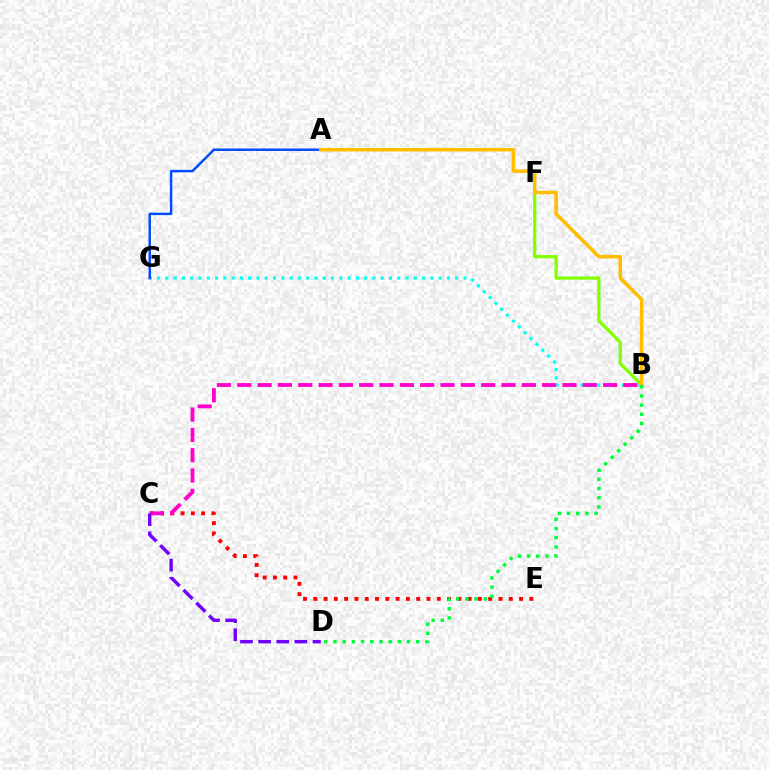{('C', 'E'): [{'color': '#ff0000', 'line_style': 'dotted', 'thickness': 2.8}], ('B', 'G'): [{'color': '#00fff6', 'line_style': 'dotted', 'thickness': 2.25}], ('B', 'F'): [{'color': '#84ff00', 'line_style': 'solid', 'thickness': 2.34}], ('A', 'G'): [{'color': '#004bff', 'line_style': 'solid', 'thickness': 1.76}], ('B', 'C'): [{'color': '#ff00cf', 'line_style': 'dashed', 'thickness': 2.76}], ('C', 'D'): [{'color': '#7200ff', 'line_style': 'dashed', 'thickness': 2.46}], ('A', 'B'): [{'color': '#ffbd00', 'line_style': 'solid', 'thickness': 2.52}], ('B', 'D'): [{'color': '#00ff39', 'line_style': 'dotted', 'thickness': 2.5}]}